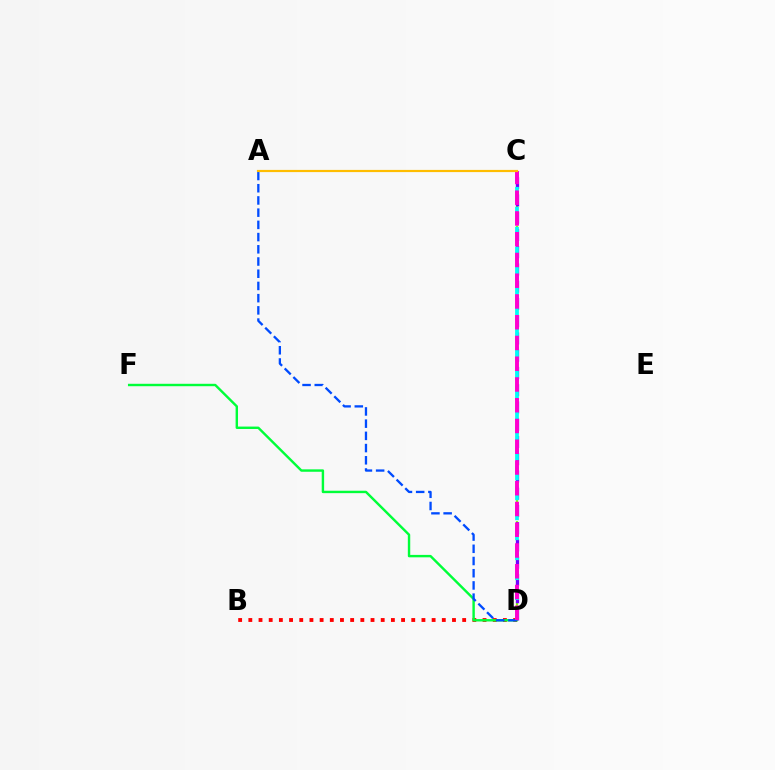{('C', 'D'): [{'color': '#84ff00', 'line_style': 'dashed', 'thickness': 1.54}, {'color': '#7200ff', 'line_style': 'dashed', 'thickness': 2.34}, {'color': '#00fff6', 'line_style': 'dashed', 'thickness': 2.71}, {'color': '#ff00cf', 'line_style': 'dashed', 'thickness': 2.82}], ('B', 'D'): [{'color': '#ff0000', 'line_style': 'dotted', 'thickness': 2.77}], ('D', 'F'): [{'color': '#00ff39', 'line_style': 'solid', 'thickness': 1.74}], ('A', 'D'): [{'color': '#004bff', 'line_style': 'dashed', 'thickness': 1.66}], ('A', 'C'): [{'color': '#ffbd00', 'line_style': 'solid', 'thickness': 1.58}]}